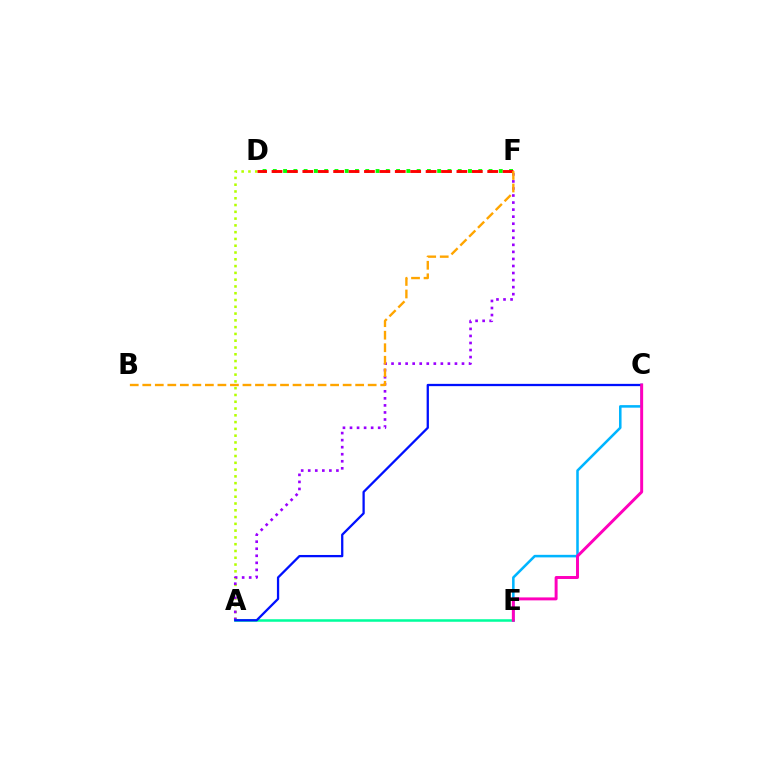{('A', 'D'): [{'color': '#b3ff00', 'line_style': 'dotted', 'thickness': 1.84}], ('A', 'F'): [{'color': '#9b00ff', 'line_style': 'dotted', 'thickness': 1.91}], ('D', 'F'): [{'color': '#08ff00', 'line_style': 'dotted', 'thickness': 2.79}, {'color': '#ff0000', 'line_style': 'dashed', 'thickness': 2.09}], ('A', 'E'): [{'color': '#00ff9d', 'line_style': 'solid', 'thickness': 1.83}], ('C', 'E'): [{'color': '#00b5ff', 'line_style': 'solid', 'thickness': 1.83}, {'color': '#ff00bd', 'line_style': 'solid', 'thickness': 2.13}], ('B', 'F'): [{'color': '#ffa500', 'line_style': 'dashed', 'thickness': 1.7}], ('A', 'C'): [{'color': '#0010ff', 'line_style': 'solid', 'thickness': 1.64}]}